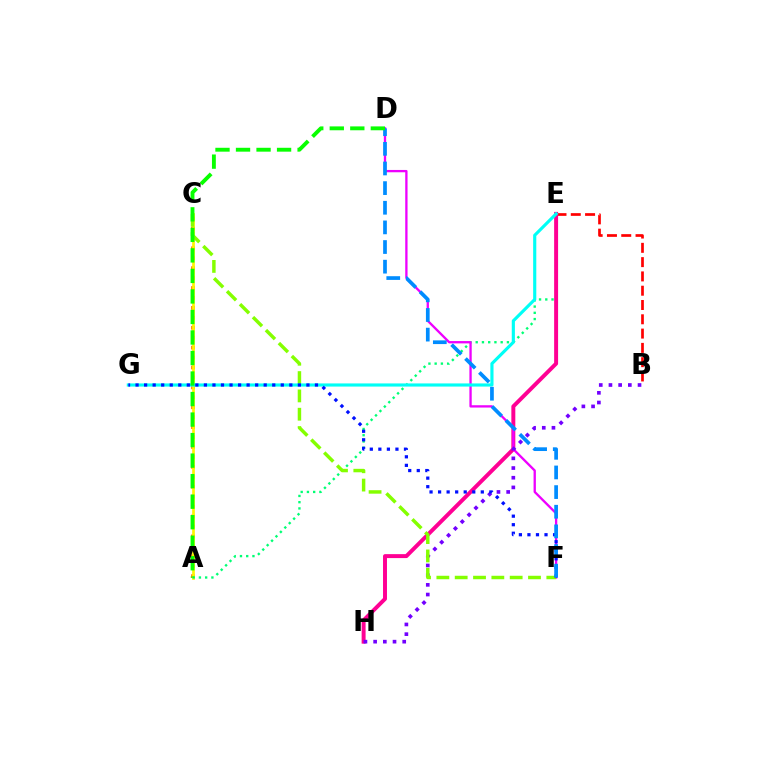{('B', 'E'): [{'color': '#ff0000', 'line_style': 'dashed', 'thickness': 1.94}], ('A', 'C'): [{'color': '#ff7c00', 'line_style': 'dotted', 'thickness': 2.7}, {'color': '#fcf500', 'line_style': 'solid', 'thickness': 1.95}], ('A', 'E'): [{'color': '#00ff74', 'line_style': 'dotted', 'thickness': 1.7}], ('E', 'H'): [{'color': '#ff0094', 'line_style': 'solid', 'thickness': 2.85}], ('D', 'F'): [{'color': '#ee00ff', 'line_style': 'solid', 'thickness': 1.67}, {'color': '#008cff', 'line_style': 'dashed', 'thickness': 2.67}], ('B', 'H'): [{'color': '#7200ff', 'line_style': 'dotted', 'thickness': 2.63}], ('C', 'F'): [{'color': '#84ff00', 'line_style': 'dashed', 'thickness': 2.49}], ('E', 'G'): [{'color': '#00fff6', 'line_style': 'solid', 'thickness': 2.26}], ('F', 'G'): [{'color': '#0010ff', 'line_style': 'dotted', 'thickness': 2.32}], ('A', 'D'): [{'color': '#08ff00', 'line_style': 'dashed', 'thickness': 2.79}]}